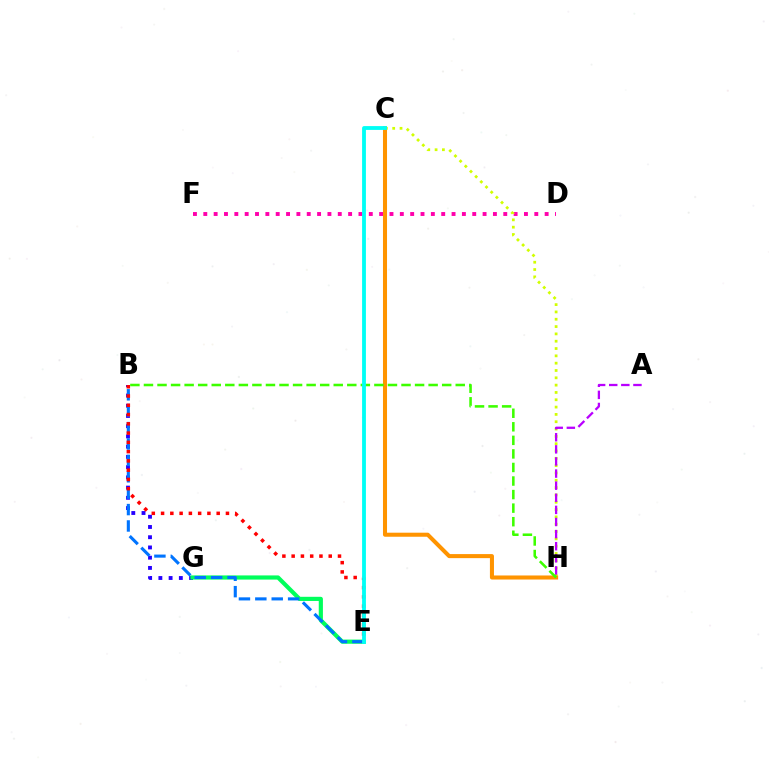{('B', 'G'): [{'color': '#2500ff', 'line_style': 'dotted', 'thickness': 2.78}], ('D', 'F'): [{'color': '#ff00ac', 'line_style': 'dotted', 'thickness': 2.81}], ('C', 'H'): [{'color': '#d1ff00', 'line_style': 'dotted', 'thickness': 1.99}, {'color': '#ff9400', 'line_style': 'solid', 'thickness': 2.92}], ('E', 'G'): [{'color': '#00ff5c', 'line_style': 'solid', 'thickness': 3.0}], ('B', 'E'): [{'color': '#0074ff', 'line_style': 'dashed', 'thickness': 2.23}, {'color': '#ff0000', 'line_style': 'dotted', 'thickness': 2.52}], ('A', 'H'): [{'color': '#b900ff', 'line_style': 'dashed', 'thickness': 1.64}], ('B', 'H'): [{'color': '#3dff00', 'line_style': 'dashed', 'thickness': 1.84}], ('C', 'E'): [{'color': '#00fff6', 'line_style': 'solid', 'thickness': 2.75}]}